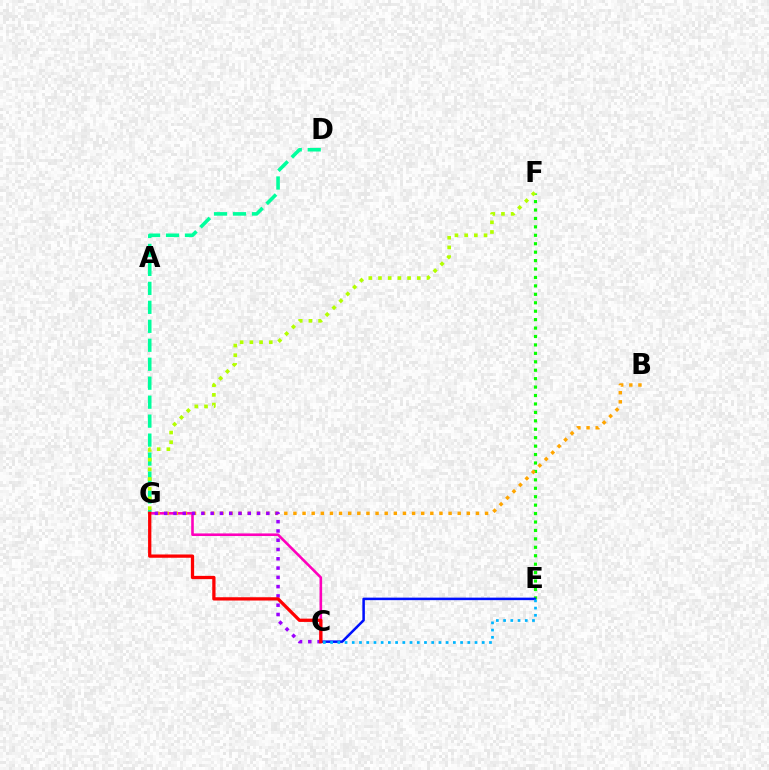{('E', 'F'): [{'color': '#08ff00', 'line_style': 'dotted', 'thickness': 2.29}], ('C', 'E'): [{'color': '#0010ff', 'line_style': 'solid', 'thickness': 1.81}, {'color': '#00b5ff', 'line_style': 'dotted', 'thickness': 1.96}], ('D', 'G'): [{'color': '#00ff9d', 'line_style': 'dashed', 'thickness': 2.58}], ('C', 'G'): [{'color': '#ff00bd', 'line_style': 'solid', 'thickness': 1.87}, {'color': '#9b00ff', 'line_style': 'dotted', 'thickness': 2.52}, {'color': '#ff0000', 'line_style': 'solid', 'thickness': 2.36}], ('F', 'G'): [{'color': '#b3ff00', 'line_style': 'dotted', 'thickness': 2.64}], ('B', 'G'): [{'color': '#ffa500', 'line_style': 'dotted', 'thickness': 2.48}]}